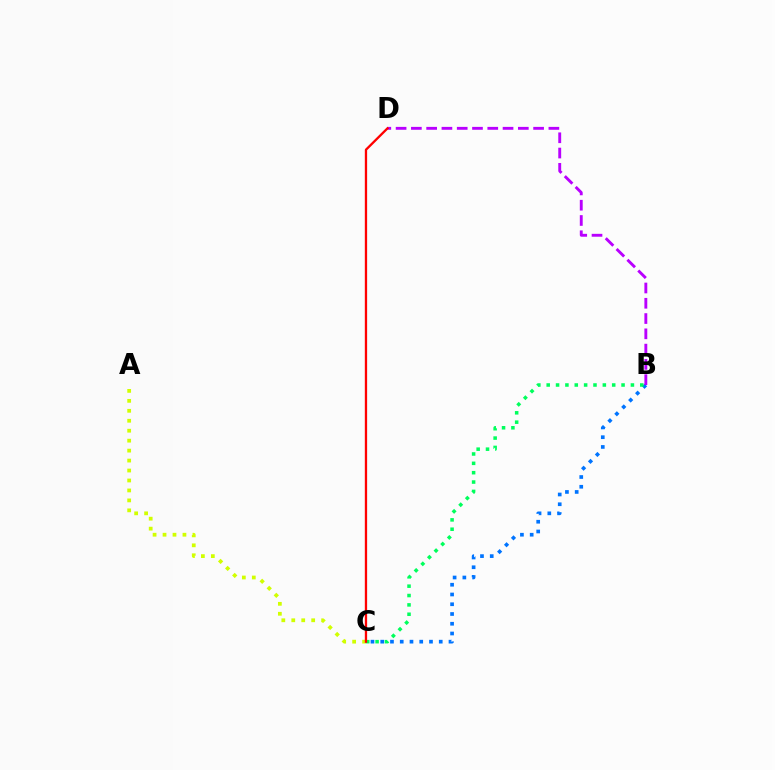{('B', 'C'): [{'color': '#0074ff', 'line_style': 'dotted', 'thickness': 2.65}, {'color': '#00ff5c', 'line_style': 'dotted', 'thickness': 2.54}], ('A', 'C'): [{'color': '#d1ff00', 'line_style': 'dotted', 'thickness': 2.7}], ('B', 'D'): [{'color': '#b900ff', 'line_style': 'dashed', 'thickness': 2.08}], ('C', 'D'): [{'color': '#ff0000', 'line_style': 'solid', 'thickness': 1.66}]}